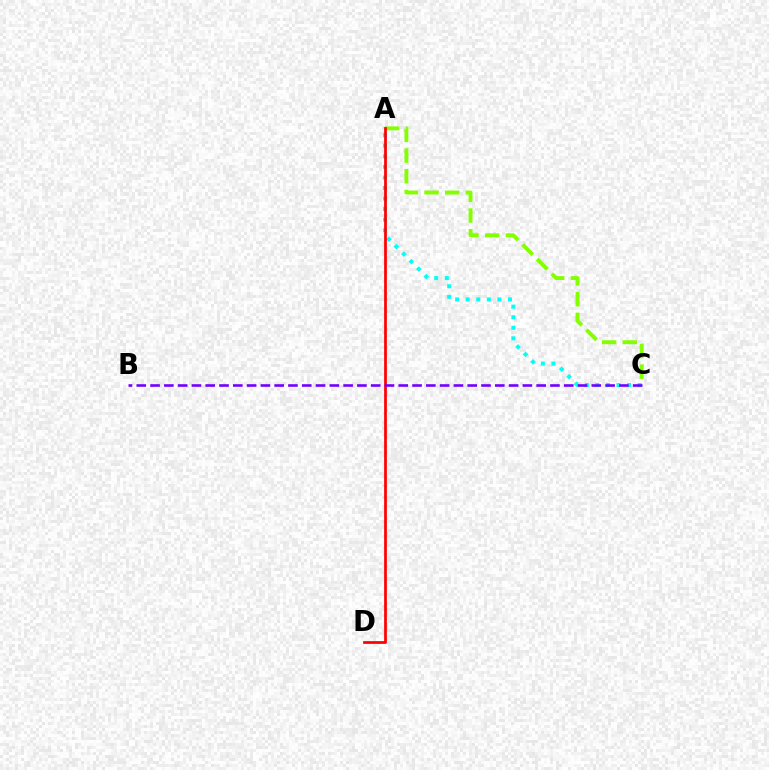{('A', 'C'): [{'color': '#84ff00', 'line_style': 'dashed', 'thickness': 2.81}, {'color': '#00fff6', 'line_style': 'dotted', 'thickness': 2.87}], ('A', 'D'): [{'color': '#ff0000', 'line_style': 'solid', 'thickness': 1.97}], ('B', 'C'): [{'color': '#7200ff', 'line_style': 'dashed', 'thickness': 1.87}]}